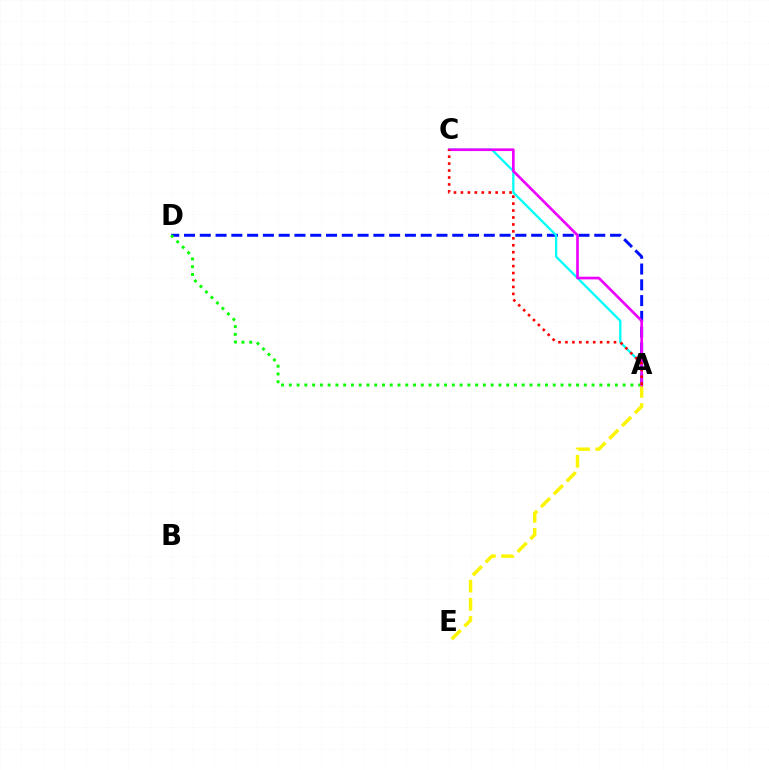{('A', 'D'): [{'color': '#0010ff', 'line_style': 'dashed', 'thickness': 2.14}, {'color': '#08ff00', 'line_style': 'dotted', 'thickness': 2.11}], ('A', 'C'): [{'color': '#00fff6', 'line_style': 'solid', 'thickness': 1.65}, {'color': '#ee00ff', 'line_style': 'solid', 'thickness': 1.93}, {'color': '#ff0000', 'line_style': 'dotted', 'thickness': 1.89}], ('A', 'E'): [{'color': '#fcf500', 'line_style': 'dashed', 'thickness': 2.47}]}